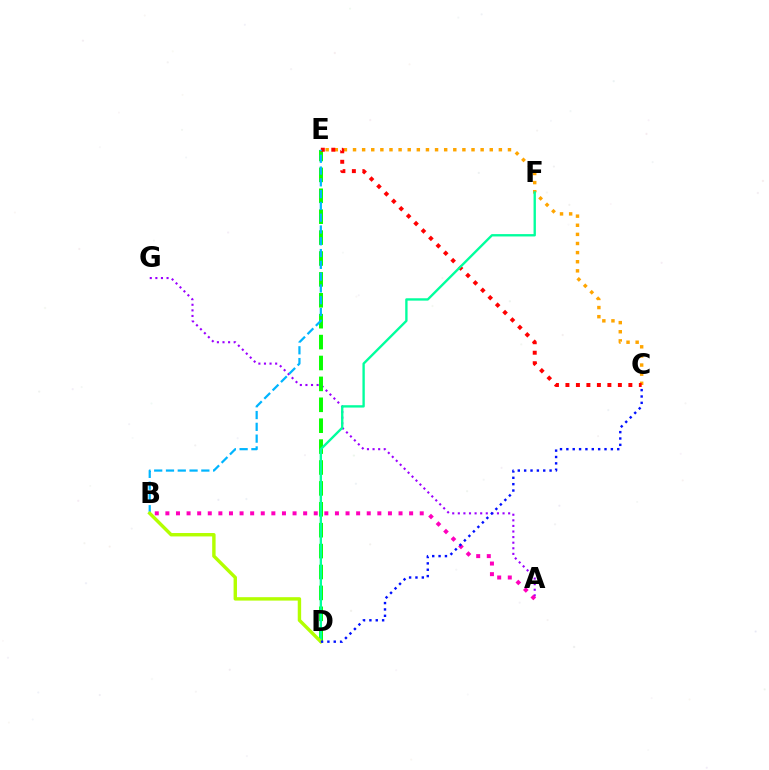{('A', 'G'): [{'color': '#9b00ff', 'line_style': 'dotted', 'thickness': 1.52}], ('D', 'E'): [{'color': '#08ff00', 'line_style': 'dashed', 'thickness': 2.84}], ('A', 'B'): [{'color': '#ff00bd', 'line_style': 'dotted', 'thickness': 2.88}], ('C', 'E'): [{'color': '#ffa500', 'line_style': 'dotted', 'thickness': 2.48}, {'color': '#ff0000', 'line_style': 'dotted', 'thickness': 2.85}], ('B', 'E'): [{'color': '#00b5ff', 'line_style': 'dashed', 'thickness': 1.6}], ('D', 'F'): [{'color': '#00ff9d', 'line_style': 'solid', 'thickness': 1.7}], ('B', 'D'): [{'color': '#b3ff00', 'line_style': 'solid', 'thickness': 2.45}], ('C', 'D'): [{'color': '#0010ff', 'line_style': 'dotted', 'thickness': 1.73}]}